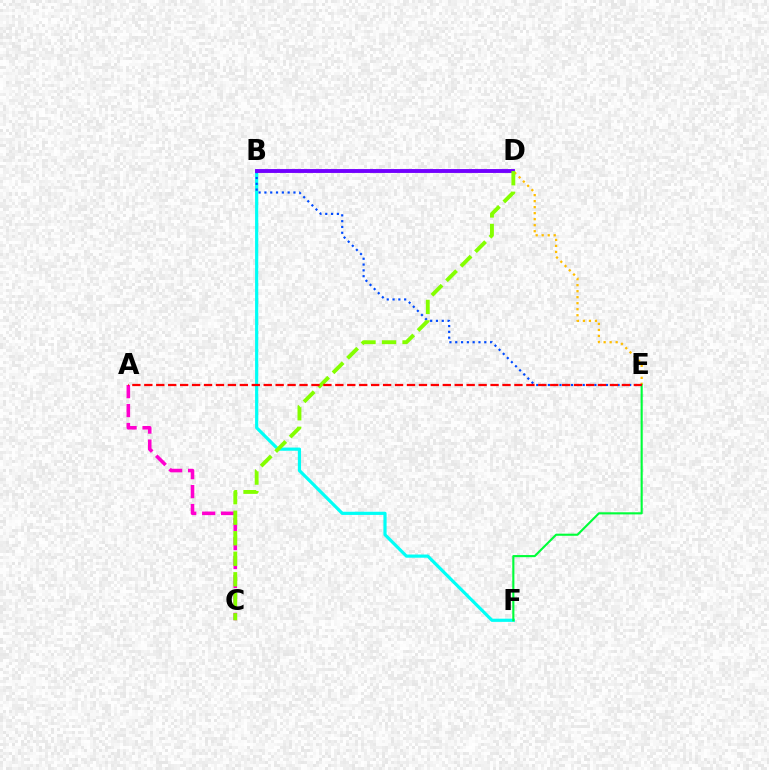{('B', 'E'): [{'color': '#ffbd00', 'line_style': 'dotted', 'thickness': 1.63}, {'color': '#004bff', 'line_style': 'dotted', 'thickness': 1.58}], ('B', 'F'): [{'color': '#00fff6', 'line_style': 'solid', 'thickness': 2.29}], ('A', 'C'): [{'color': '#ff00cf', 'line_style': 'dashed', 'thickness': 2.57}], ('E', 'F'): [{'color': '#00ff39', 'line_style': 'solid', 'thickness': 1.53}], ('B', 'D'): [{'color': '#7200ff', 'line_style': 'solid', 'thickness': 2.79}], ('C', 'D'): [{'color': '#84ff00', 'line_style': 'dashed', 'thickness': 2.79}], ('A', 'E'): [{'color': '#ff0000', 'line_style': 'dashed', 'thickness': 1.62}]}